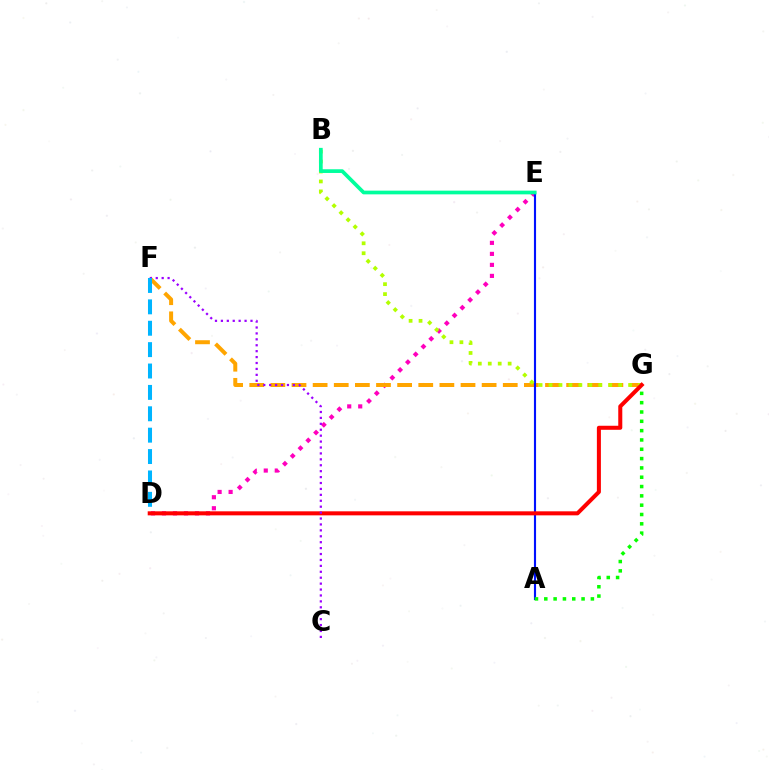{('D', 'E'): [{'color': '#ff00bd', 'line_style': 'dotted', 'thickness': 2.99}], ('F', 'G'): [{'color': '#ffa500', 'line_style': 'dashed', 'thickness': 2.87}], ('A', 'E'): [{'color': '#0010ff', 'line_style': 'solid', 'thickness': 1.54}], ('A', 'G'): [{'color': '#08ff00', 'line_style': 'dotted', 'thickness': 2.53}], ('B', 'G'): [{'color': '#b3ff00', 'line_style': 'dotted', 'thickness': 2.7}], ('D', 'G'): [{'color': '#ff0000', 'line_style': 'solid', 'thickness': 2.9}], ('B', 'E'): [{'color': '#00ff9d', 'line_style': 'solid', 'thickness': 2.67}], ('C', 'F'): [{'color': '#9b00ff', 'line_style': 'dotted', 'thickness': 1.61}], ('D', 'F'): [{'color': '#00b5ff', 'line_style': 'dashed', 'thickness': 2.91}]}